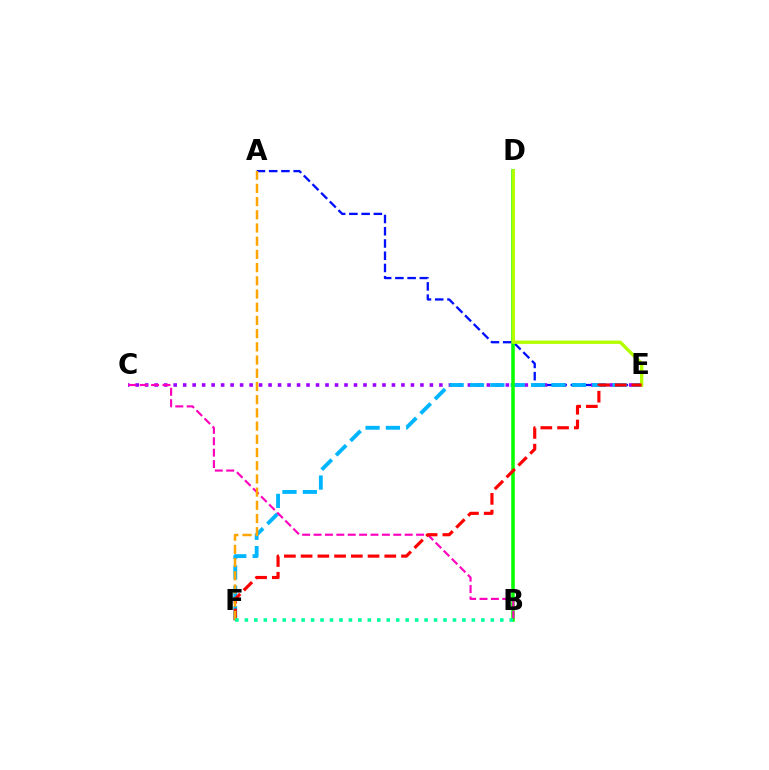{('A', 'E'): [{'color': '#0010ff', 'line_style': 'dashed', 'thickness': 1.66}], ('C', 'E'): [{'color': '#9b00ff', 'line_style': 'dotted', 'thickness': 2.58}], ('E', 'F'): [{'color': '#00b5ff', 'line_style': 'dashed', 'thickness': 2.77}, {'color': '#ff0000', 'line_style': 'dashed', 'thickness': 2.27}], ('B', 'D'): [{'color': '#08ff00', 'line_style': 'solid', 'thickness': 2.54}], ('D', 'E'): [{'color': '#b3ff00', 'line_style': 'solid', 'thickness': 2.43}], ('B', 'C'): [{'color': '#ff00bd', 'line_style': 'dashed', 'thickness': 1.55}], ('A', 'F'): [{'color': '#ffa500', 'line_style': 'dashed', 'thickness': 1.79}], ('B', 'F'): [{'color': '#00ff9d', 'line_style': 'dotted', 'thickness': 2.57}]}